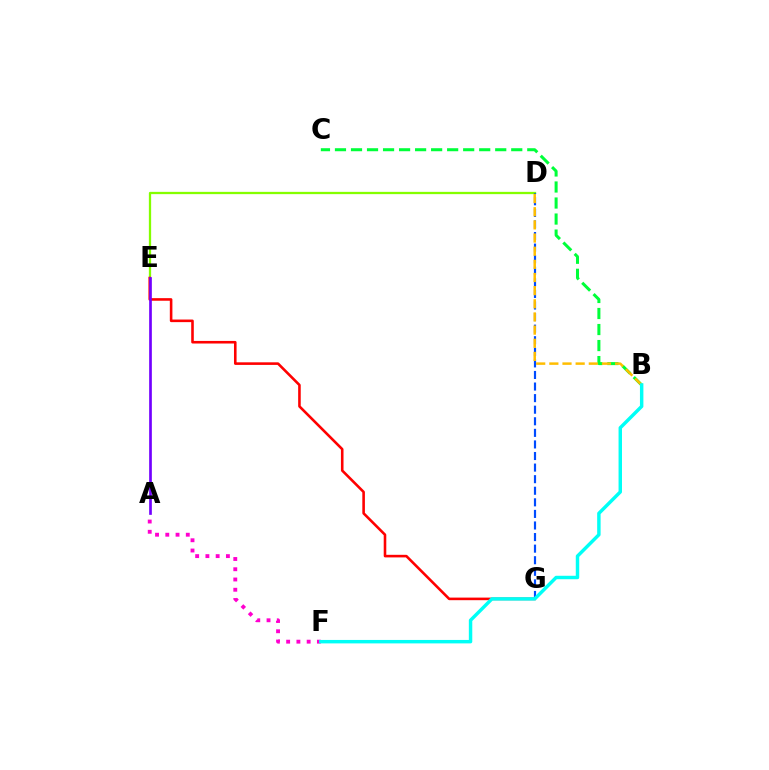{('B', 'C'): [{'color': '#00ff39', 'line_style': 'dashed', 'thickness': 2.18}], ('D', 'E'): [{'color': '#84ff00', 'line_style': 'solid', 'thickness': 1.64}], ('E', 'G'): [{'color': '#ff0000', 'line_style': 'solid', 'thickness': 1.86}], ('A', 'F'): [{'color': '#ff00cf', 'line_style': 'dotted', 'thickness': 2.79}], ('D', 'G'): [{'color': '#004bff', 'line_style': 'dashed', 'thickness': 1.57}], ('B', 'D'): [{'color': '#ffbd00', 'line_style': 'dashed', 'thickness': 1.79}], ('A', 'E'): [{'color': '#7200ff', 'line_style': 'solid', 'thickness': 1.93}], ('B', 'F'): [{'color': '#00fff6', 'line_style': 'solid', 'thickness': 2.48}]}